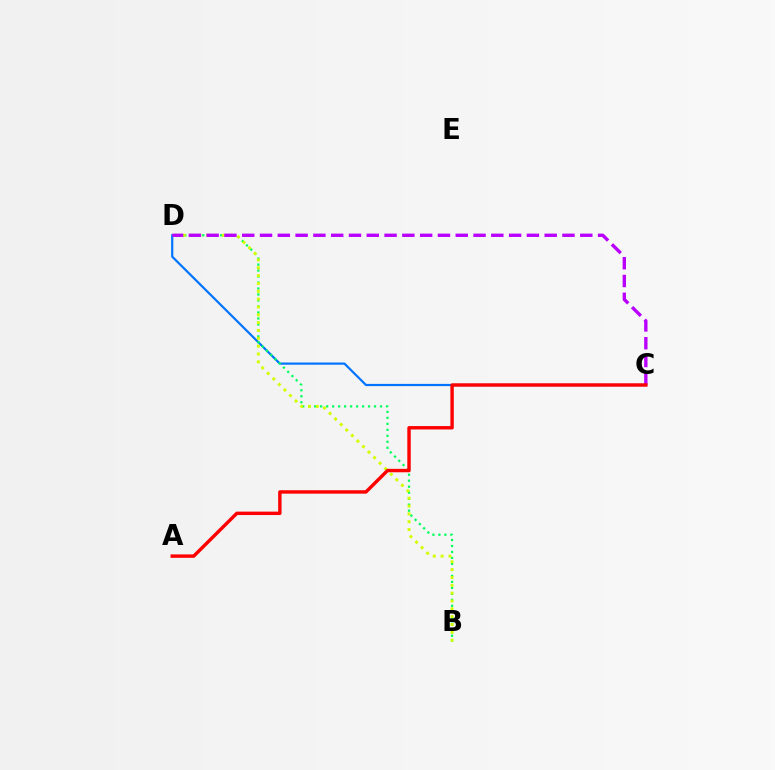{('C', 'D'): [{'color': '#0074ff', 'line_style': 'solid', 'thickness': 1.59}, {'color': '#b900ff', 'line_style': 'dashed', 'thickness': 2.42}], ('B', 'D'): [{'color': '#00ff5c', 'line_style': 'dotted', 'thickness': 1.63}, {'color': '#d1ff00', 'line_style': 'dotted', 'thickness': 2.13}], ('A', 'C'): [{'color': '#ff0000', 'line_style': 'solid', 'thickness': 2.46}]}